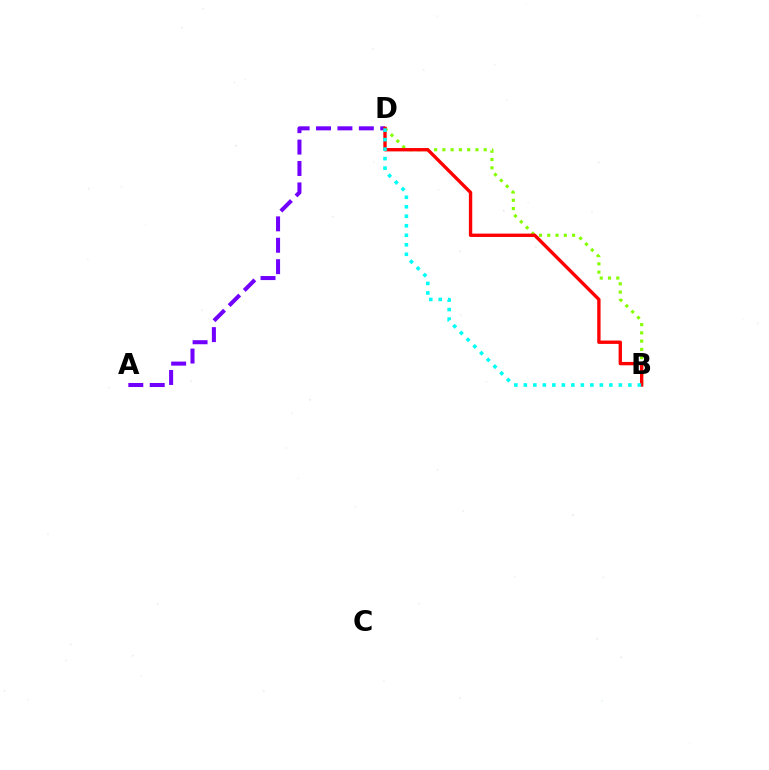{('B', 'D'): [{'color': '#84ff00', 'line_style': 'dotted', 'thickness': 2.25}, {'color': '#ff0000', 'line_style': 'solid', 'thickness': 2.42}, {'color': '#00fff6', 'line_style': 'dotted', 'thickness': 2.58}], ('A', 'D'): [{'color': '#7200ff', 'line_style': 'dashed', 'thickness': 2.91}]}